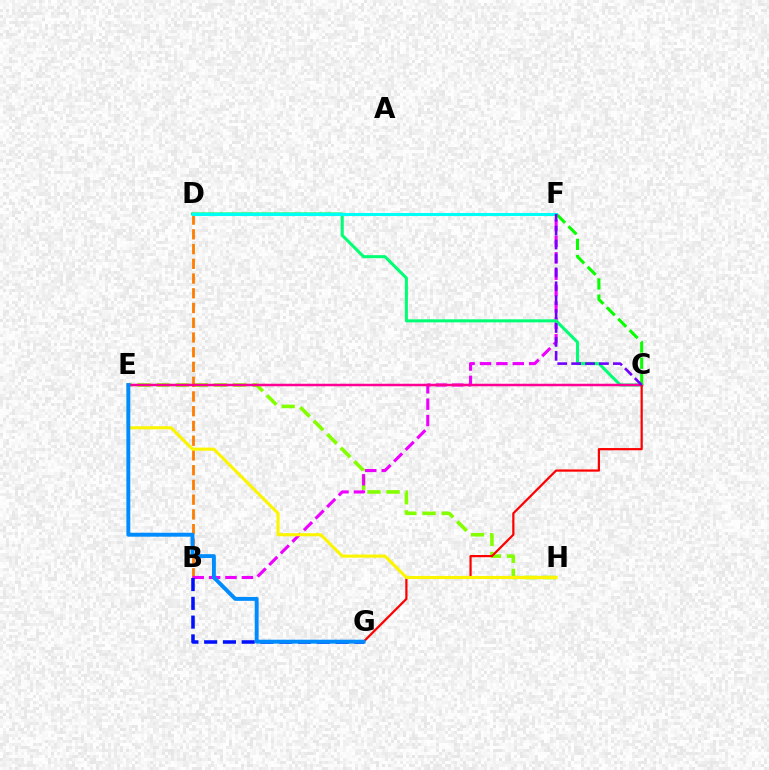{('E', 'H'): [{'color': '#84ff00', 'line_style': 'dashed', 'thickness': 2.6}, {'color': '#fcf500', 'line_style': 'solid', 'thickness': 2.23}], ('B', 'D'): [{'color': '#ff7c00', 'line_style': 'dashed', 'thickness': 2.0}], ('B', 'F'): [{'color': '#ee00ff', 'line_style': 'dashed', 'thickness': 2.23}], ('C', 'D'): [{'color': '#00ff74', 'line_style': 'solid', 'thickness': 2.18}], ('D', 'F'): [{'color': '#00fff6', 'line_style': 'solid', 'thickness': 2.19}], ('C', 'E'): [{'color': '#ff0094', 'line_style': 'solid', 'thickness': 1.8}], ('C', 'G'): [{'color': '#ff0000', 'line_style': 'solid', 'thickness': 1.6}], ('C', 'F'): [{'color': '#08ff00', 'line_style': 'dashed', 'thickness': 2.19}, {'color': '#7200ff', 'line_style': 'dashed', 'thickness': 1.89}], ('B', 'G'): [{'color': '#0010ff', 'line_style': 'dashed', 'thickness': 2.55}], ('E', 'G'): [{'color': '#008cff', 'line_style': 'solid', 'thickness': 2.82}]}